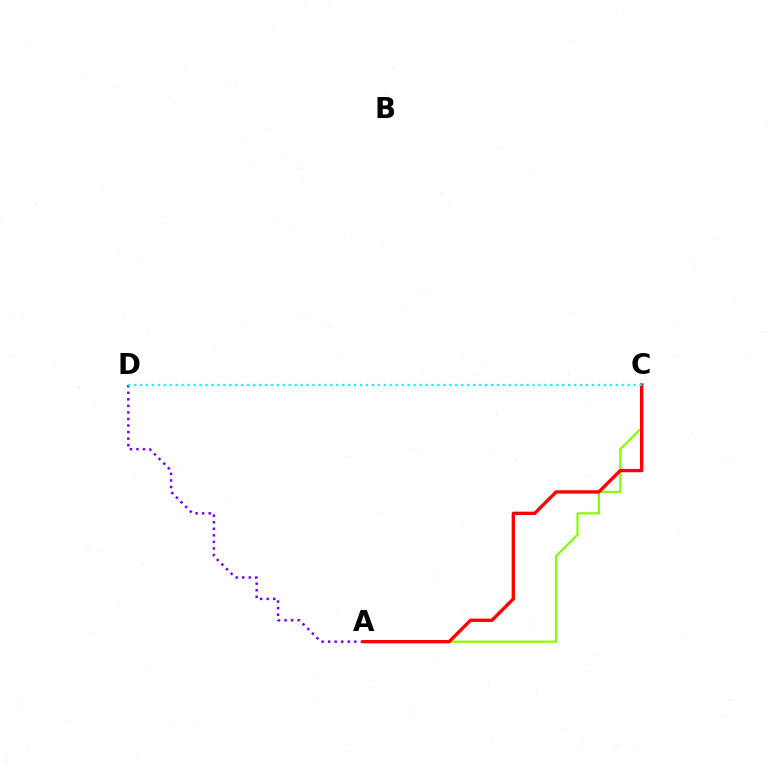{('A', 'D'): [{'color': '#7200ff', 'line_style': 'dotted', 'thickness': 1.78}], ('A', 'C'): [{'color': '#84ff00', 'line_style': 'solid', 'thickness': 1.59}, {'color': '#ff0000', 'line_style': 'solid', 'thickness': 2.4}], ('C', 'D'): [{'color': '#00fff6', 'line_style': 'dotted', 'thickness': 1.62}]}